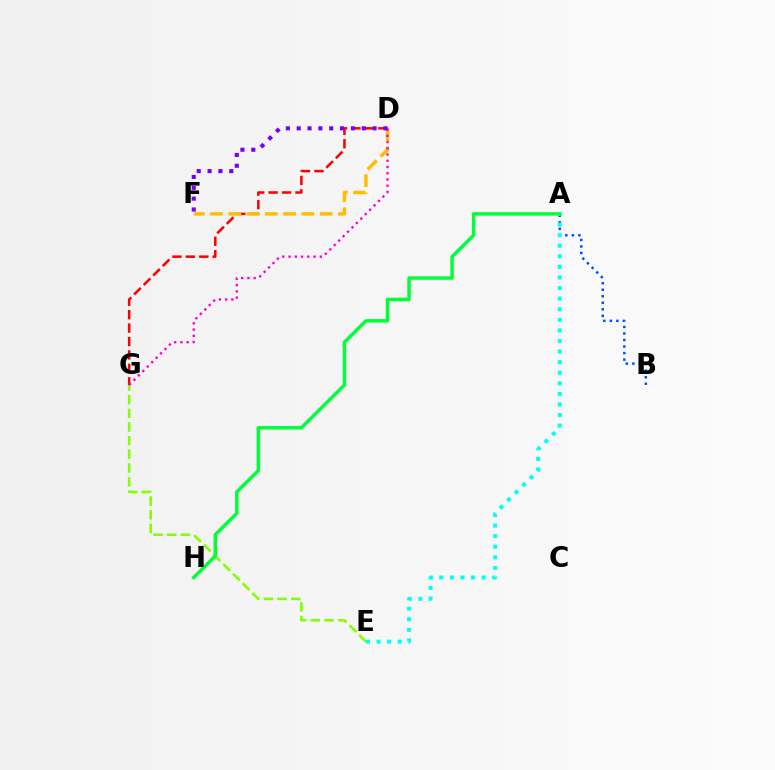{('D', 'G'): [{'color': '#ff0000', 'line_style': 'dashed', 'thickness': 1.83}, {'color': '#ff00cf', 'line_style': 'dotted', 'thickness': 1.7}], ('A', 'B'): [{'color': '#004bff', 'line_style': 'dotted', 'thickness': 1.77}], ('A', 'E'): [{'color': '#00fff6', 'line_style': 'dotted', 'thickness': 2.87}], ('E', 'G'): [{'color': '#84ff00', 'line_style': 'dashed', 'thickness': 1.86}], ('D', 'F'): [{'color': '#ffbd00', 'line_style': 'dashed', 'thickness': 2.48}, {'color': '#7200ff', 'line_style': 'dotted', 'thickness': 2.95}], ('A', 'H'): [{'color': '#00ff39', 'line_style': 'solid', 'thickness': 2.5}]}